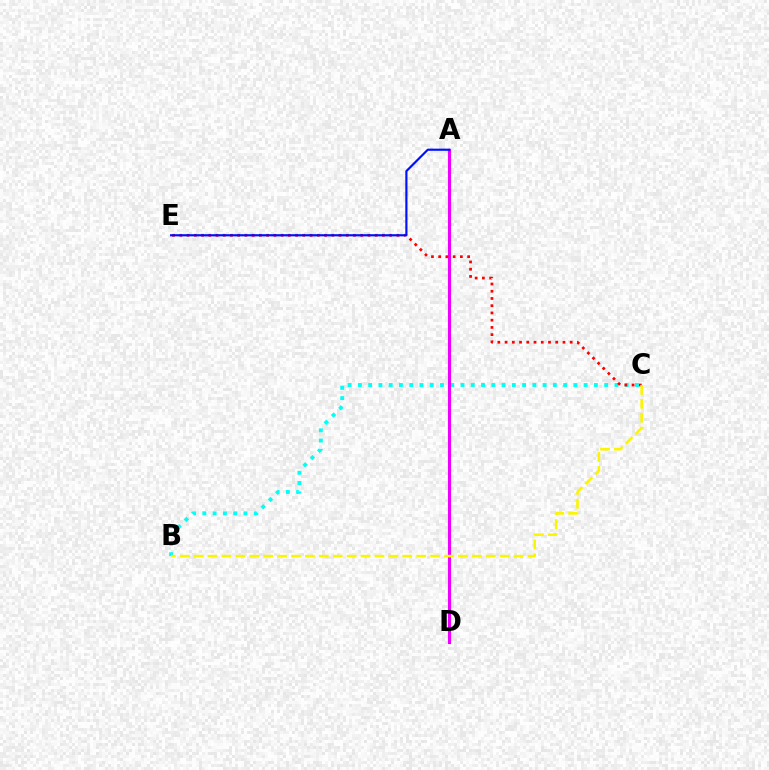{('A', 'D'): [{'color': '#08ff00', 'line_style': 'dashed', 'thickness': 1.88}, {'color': '#ee00ff', 'line_style': 'solid', 'thickness': 2.25}], ('B', 'C'): [{'color': '#00fff6', 'line_style': 'dotted', 'thickness': 2.79}, {'color': '#fcf500', 'line_style': 'dashed', 'thickness': 1.89}], ('C', 'E'): [{'color': '#ff0000', 'line_style': 'dotted', 'thickness': 1.97}], ('A', 'E'): [{'color': '#0010ff', 'line_style': 'solid', 'thickness': 1.56}]}